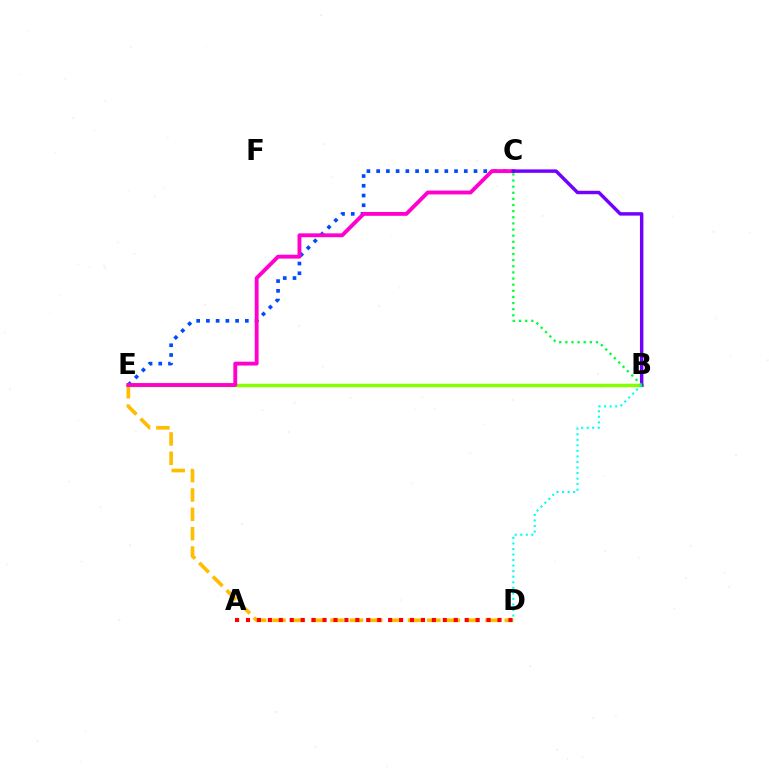{('B', 'E'): [{'color': '#84ff00', 'line_style': 'solid', 'thickness': 2.48}], ('C', 'E'): [{'color': '#004bff', 'line_style': 'dotted', 'thickness': 2.65}, {'color': '#ff00cf', 'line_style': 'solid', 'thickness': 2.78}], ('D', 'E'): [{'color': '#ffbd00', 'line_style': 'dashed', 'thickness': 2.63}], ('A', 'D'): [{'color': '#ff0000', 'line_style': 'dotted', 'thickness': 2.97}], ('B', 'C'): [{'color': '#7200ff', 'line_style': 'solid', 'thickness': 2.48}, {'color': '#00ff39', 'line_style': 'dotted', 'thickness': 1.66}], ('B', 'D'): [{'color': '#00fff6', 'line_style': 'dotted', 'thickness': 1.51}]}